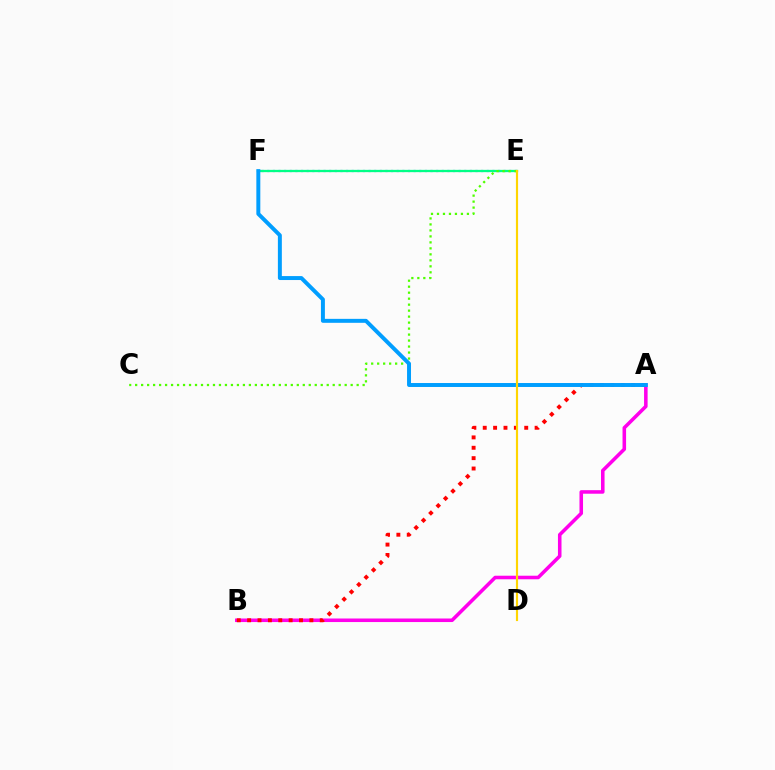{('A', 'B'): [{'color': '#ff00ed', 'line_style': 'solid', 'thickness': 2.56}, {'color': '#ff0000', 'line_style': 'dotted', 'thickness': 2.82}], ('E', 'F'): [{'color': '#3700ff', 'line_style': 'dotted', 'thickness': 1.53}, {'color': '#00ff86', 'line_style': 'solid', 'thickness': 1.65}], ('C', 'E'): [{'color': '#4fff00', 'line_style': 'dotted', 'thickness': 1.63}], ('A', 'F'): [{'color': '#009eff', 'line_style': 'solid', 'thickness': 2.85}], ('D', 'E'): [{'color': '#ffd500', 'line_style': 'solid', 'thickness': 1.55}]}